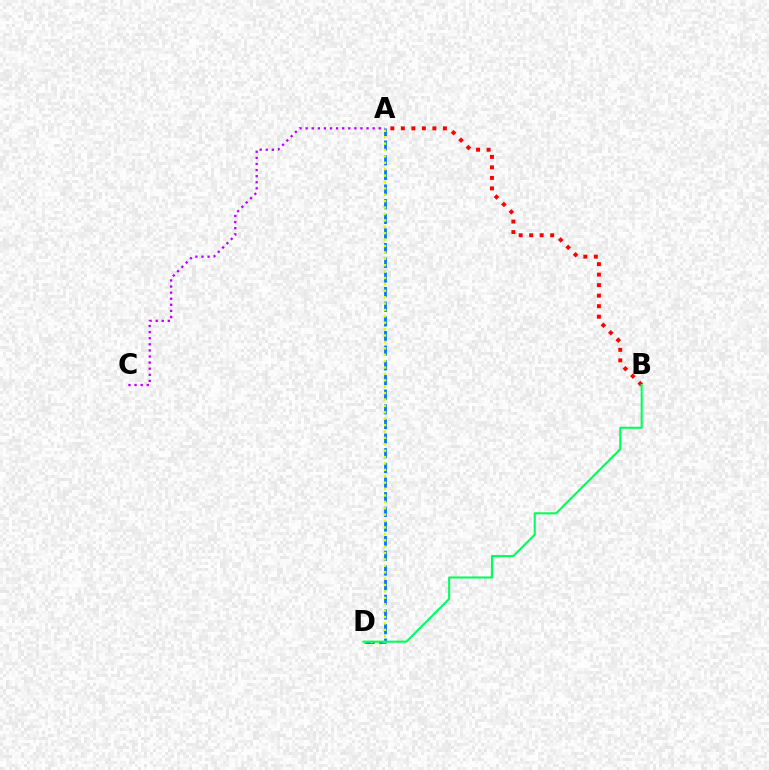{('A', 'B'): [{'color': '#ff0000', 'line_style': 'dotted', 'thickness': 2.86}], ('A', 'D'): [{'color': '#0074ff', 'line_style': 'dashed', 'thickness': 1.99}, {'color': '#d1ff00', 'line_style': 'dotted', 'thickness': 1.74}], ('A', 'C'): [{'color': '#b900ff', 'line_style': 'dotted', 'thickness': 1.65}], ('B', 'D'): [{'color': '#00ff5c', 'line_style': 'solid', 'thickness': 1.51}]}